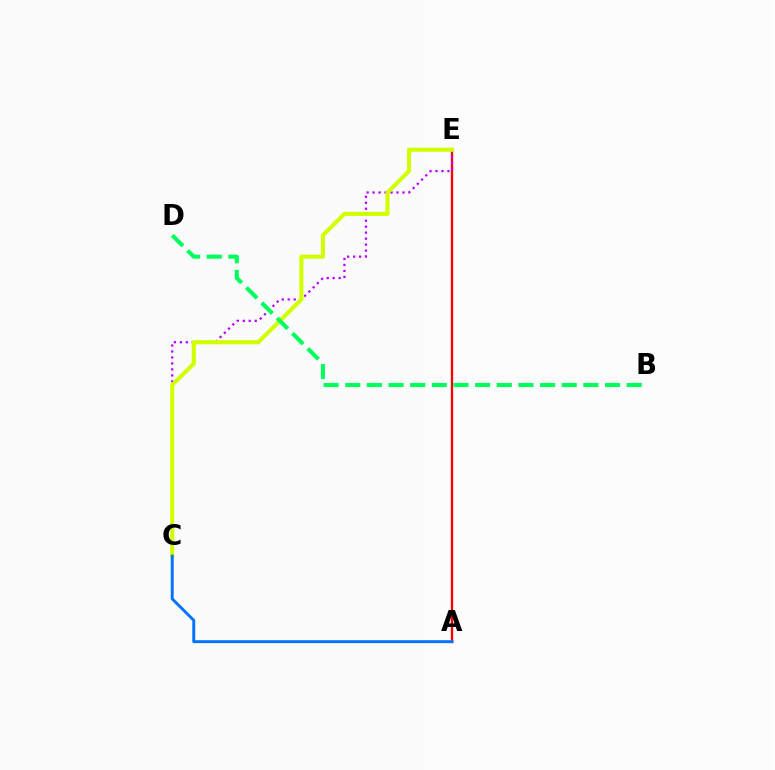{('A', 'E'): [{'color': '#ff0000', 'line_style': 'solid', 'thickness': 1.66}], ('C', 'E'): [{'color': '#b900ff', 'line_style': 'dotted', 'thickness': 1.62}, {'color': '#d1ff00', 'line_style': 'solid', 'thickness': 2.96}], ('B', 'D'): [{'color': '#00ff5c', 'line_style': 'dashed', 'thickness': 2.94}], ('A', 'C'): [{'color': '#0074ff', 'line_style': 'solid', 'thickness': 2.11}]}